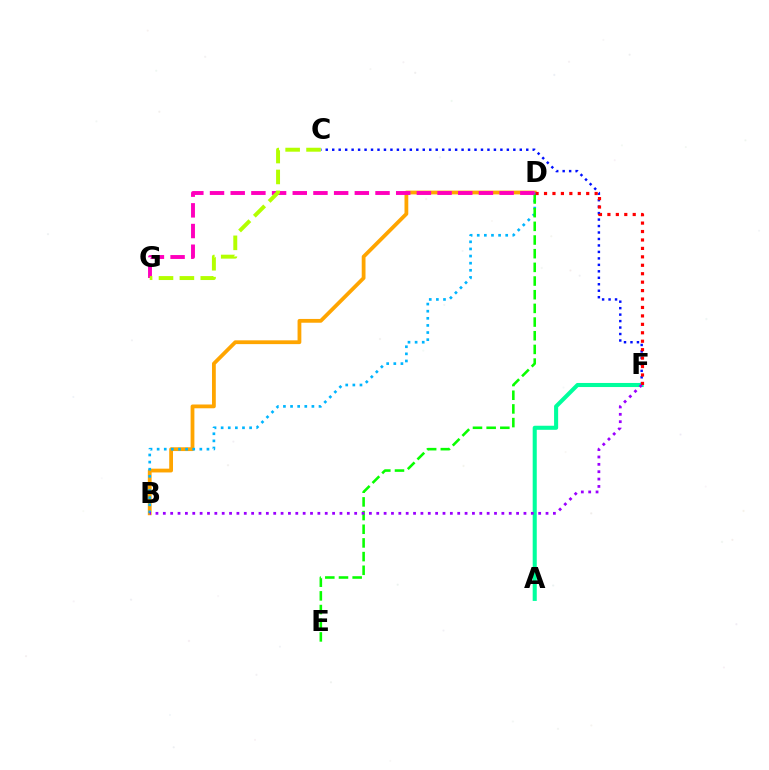{('C', 'F'): [{'color': '#0010ff', 'line_style': 'dotted', 'thickness': 1.76}], ('B', 'D'): [{'color': '#ffa500', 'line_style': 'solid', 'thickness': 2.73}, {'color': '#00b5ff', 'line_style': 'dotted', 'thickness': 1.93}], ('D', 'E'): [{'color': '#08ff00', 'line_style': 'dashed', 'thickness': 1.86}], ('A', 'F'): [{'color': '#00ff9d', 'line_style': 'solid', 'thickness': 2.93}], ('D', 'F'): [{'color': '#ff0000', 'line_style': 'dotted', 'thickness': 2.29}], ('D', 'G'): [{'color': '#ff00bd', 'line_style': 'dashed', 'thickness': 2.81}], ('B', 'F'): [{'color': '#9b00ff', 'line_style': 'dotted', 'thickness': 2.0}], ('C', 'G'): [{'color': '#b3ff00', 'line_style': 'dashed', 'thickness': 2.84}]}